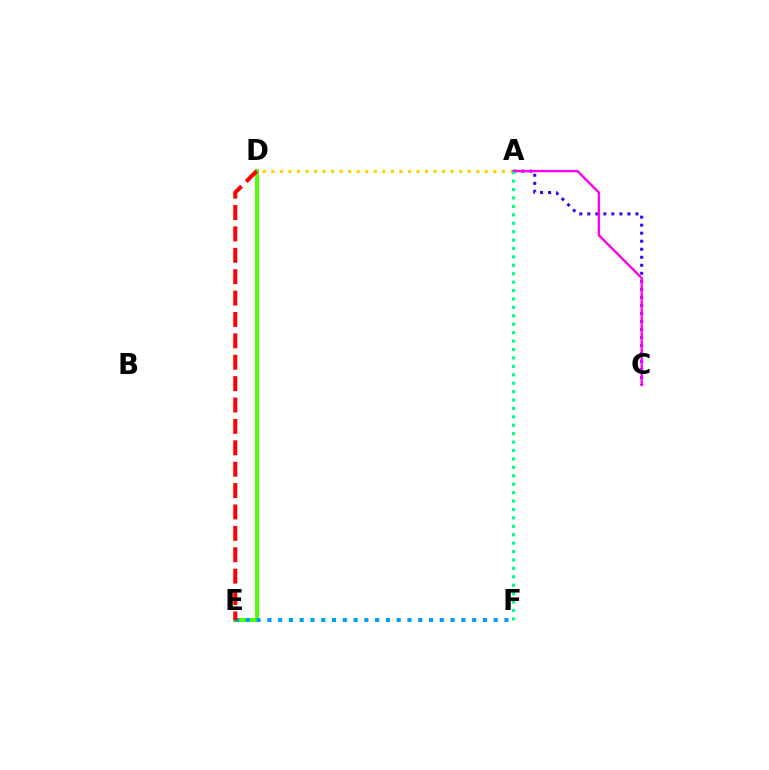{('A', 'C'): [{'color': '#3700ff', 'line_style': 'dotted', 'thickness': 2.18}, {'color': '#ff00ed', 'line_style': 'solid', 'thickness': 1.69}], ('D', 'E'): [{'color': '#4fff00', 'line_style': 'solid', 'thickness': 2.83}, {'color': '#ff0000', 'line_style': 'dashed', 'thickness': 2.91}], ('A', 'D'): [{'color': '#ffd500', 'line_style': 'dotted', 'thickness': 2.32}], ('E', 'F'): [{'color': '#009eff', 'line_style': 'dotted', 'thickness': 2.93}], ('A', 'F'): [{'color': '#00ff86', 'line_style': 'dotted', 'thickness': 2.29}]}